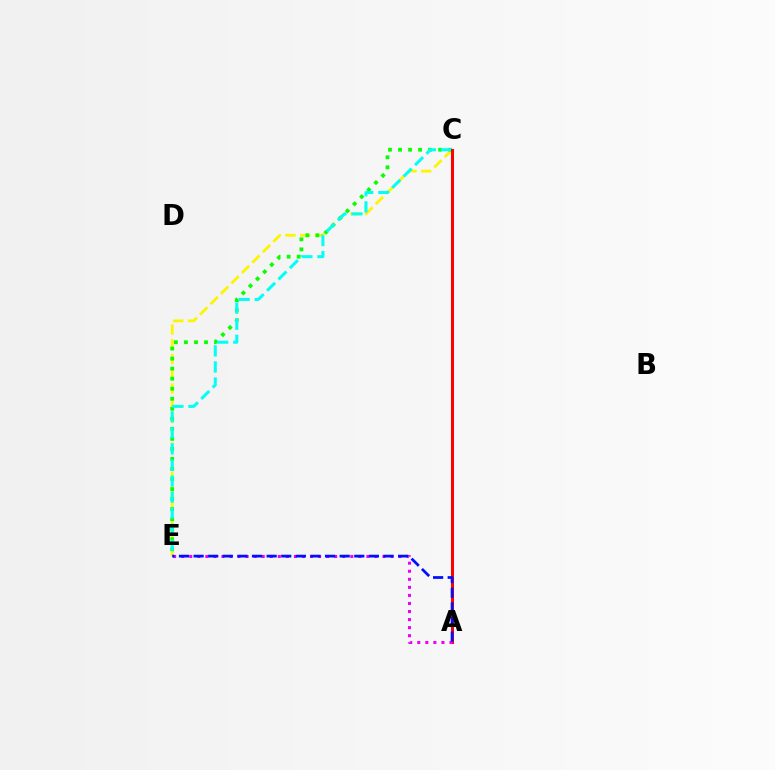{('C', 'E'): [{'color': '#fcf500', 'line_style': 'dashed', 'thickness': 2.0}, {'color': '#08ff00', 'line_style': 'dotted', 'thickness': 2.73}, {'color': '#00fff6', 'line_style': 'dashed', 'thickness': 2.18}], ('A', 'C'): [{'color': '#ff0000', 'line_style': 'solid', 'thickness': 2.18}], ('A', 'E'): [{'color': '#ee00ff', 'line_style': 'dotted', 'thickness': 2.19}, {'color': '#0010ff', 'line_style': 'dashed', 'thickness': 1.98}]}